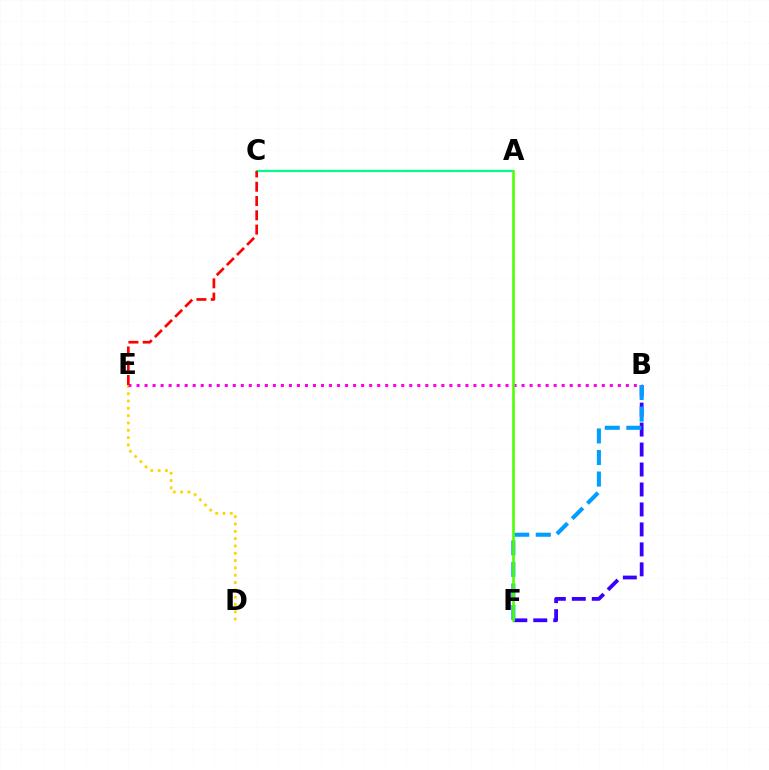{('A', 'C'): [{'color': '#00ff86', 'line_style': 'solid', 'thickness': 1.6}], ('D', 'E'): [{'color': '#ffd500', 'line_style': 'dotted', 'thickness': 1.99}], ('B', 'F'): [{'color': '#3700ff', 'line_style': 'dashed', 'thickness': 2.71}, {'color': '#009eff', 'line_style': 'dashed', 'thickness': 2.93}], ('B', 'E'): [{'color': '#ff00ed', 'line_style': 'dotted', 'thickness': 2.18}], ('C', 'E'): [{'color': '#ff0000', 'line_style': 'dashed', 'thickness': 1.94}], ('A', 'F'): [{'color': '#4fff00', 'line_style': 'solid', 'thickness': 1.87}]}